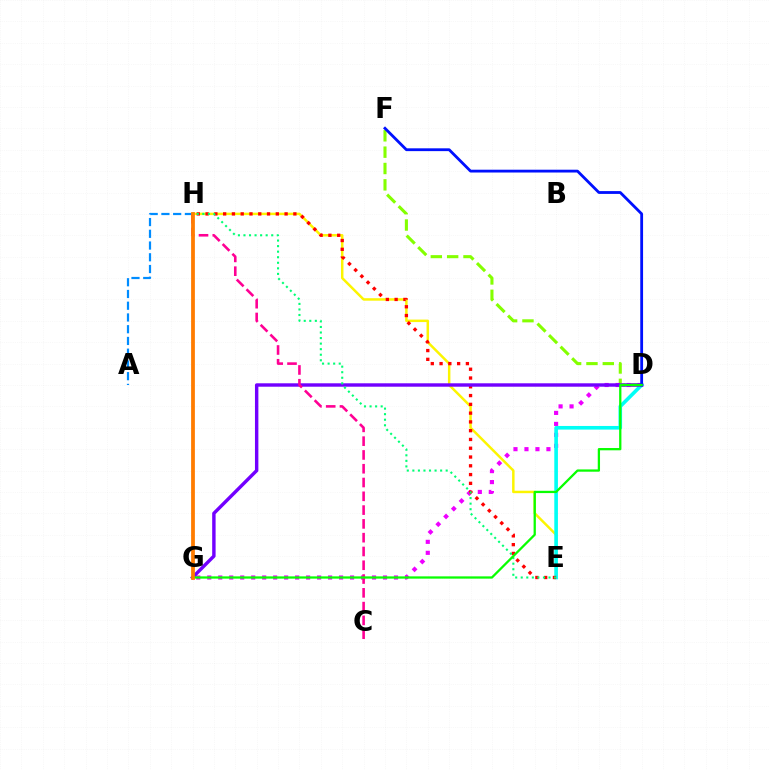{('D', 'F'): [{'color': '#84ff00', 'line_style': 'dashed', 'thickness': 2.22}, {'color': '#0010ff', 'line_style': 'solid', 'thickness': 2.02}], ('D', 'G'): [{'color': '#ee00ff', 'line_style': 'dotted', 'thickness': 2.98}, {'color': '#7200ff', 'line_style': 'solid', 'thickness': 2.46}, {'color': '#08ff00', 'line_style': 'solid', 'thickness': 1.64}], ('E', 'H'): [{'color': '#fcf500', 'line_style': 'solid', 'thickness': 1.78}, {'color': '#ff0000', 'line_style': 'dotted', 'thickness': 2.39}, {'color': '#00ff74', 'line_style': 'dotted', 'thickness': 1.51}], ('D', 'E'): [{'color': '#00fff6', 'line_style': 'solid', 'thickness': 2.61}], ('A', 'H'): [{'color': '#008cff', 'line_style': 'dashed', 'thickness': 1.59}], ('C', 'H'): [{'color': '#ff0094', 'line_style': 'dashed', 'thickness': 1.87}], ('G', 'H'): [{'color': '#ff7c00', 'line_style': 'solid', 'thickness': 2.71}]}